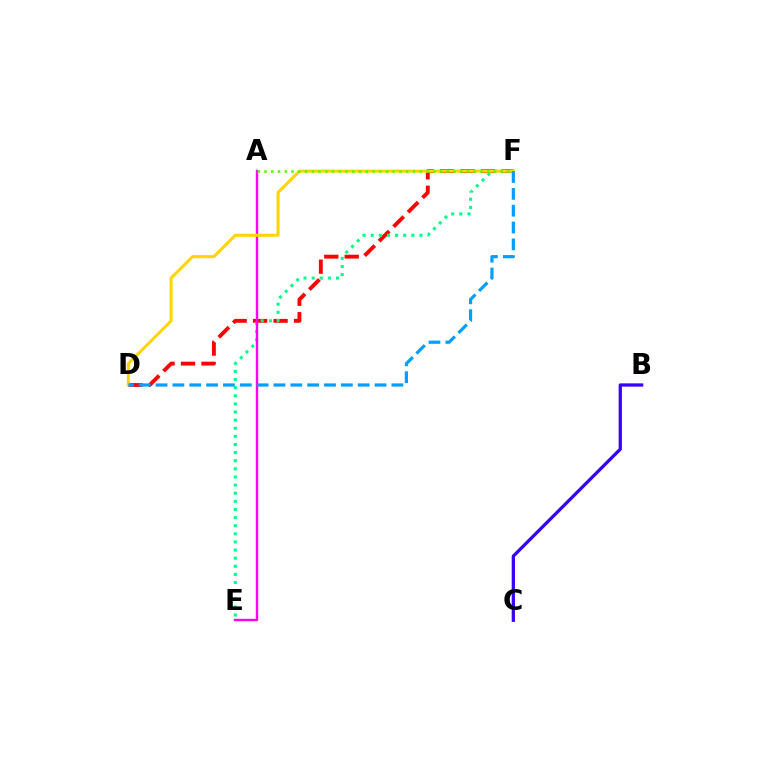{('D', 'F'): [{'color': '#ff0000', 'line_style': 'dashed', 'thickness': 2.78}, {'color': '#ffd500', 'line_style': 'solid', 'thickness': 2.18}, {'color': '#009eff', 'line_style': 'dashed', 'thickness': 2.29}], ('B', 'C'): [{'color': '#3700ff', 'line_style': 'solid', 'thickness': 2.35}], ('E', 'F'): [{'color': '#00ff86', 'line_style': 'dotted', 'thickness': 2.21}], ('A', 'E'): [{'color': '#ff00ed', 'line_style': 'solid', 'thickness': 1.72}], ('A', 'F'): [{'color': '#4fff00', 'line_style': 'dotted', 'thickness': 1.83}]}